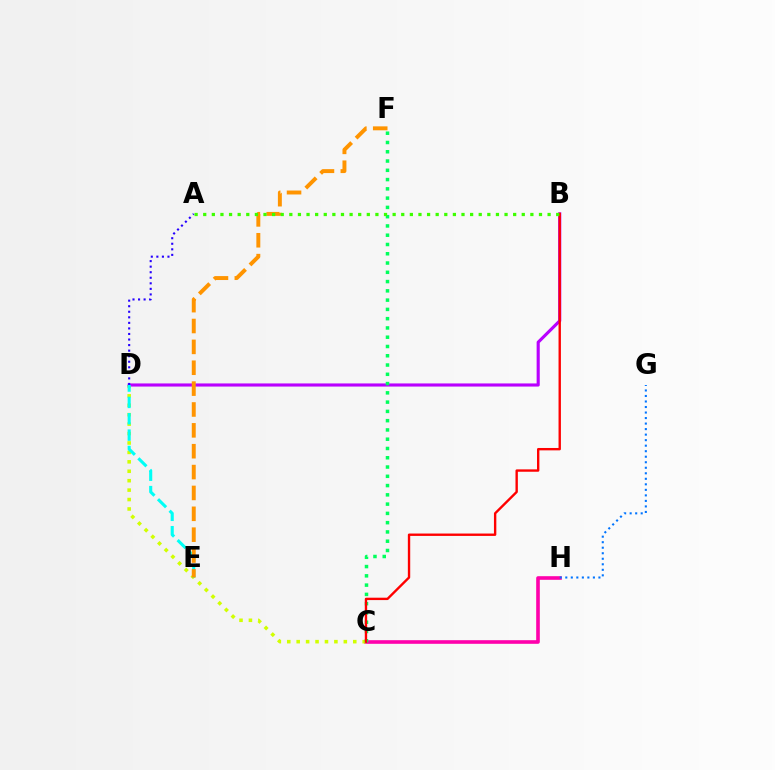{('C', 'H'): [{'color': '#ff00ac', 'line_style': 'solid', 'thickness': 2.61}], ('C', 'D'): [{'color': '#d1ff00', 'line_style': 'dotted', 'thickness': 2.56}], ('G', 'H'): [{'color': '#0074ff', 'line_style': 'dotted', 'thickness': 1.5}], ('B', 'D'): [{'color': '#b900ff', 'line_style': 'solid', 'thickness': 2.25}], ('D', 'E'): [{'color': '#00fff6', 'line_style': 'dashed', 'thickness': 2.22}], ('C', 'F'): [{'color': '#00ff5c', 'line_style': 'dotted', 'thickness': 2.52}], ('A', 'D'): [{'color': '#2500ff', 'line_style': 'dotted', 'thickness': 1.51}], ('E', 'F'): [{'color': '#ff9400', 'line_style': 'dashed', 'thickness': 2.83}], ('B', 'C'): [{'color': '#ff0000', 'line_style': 'solid', 'thickness': 1.71}], ('A', 'B'): [{'color': '#3dff00', 'line_style': 'dotted', 'thickness': 2.34}]}